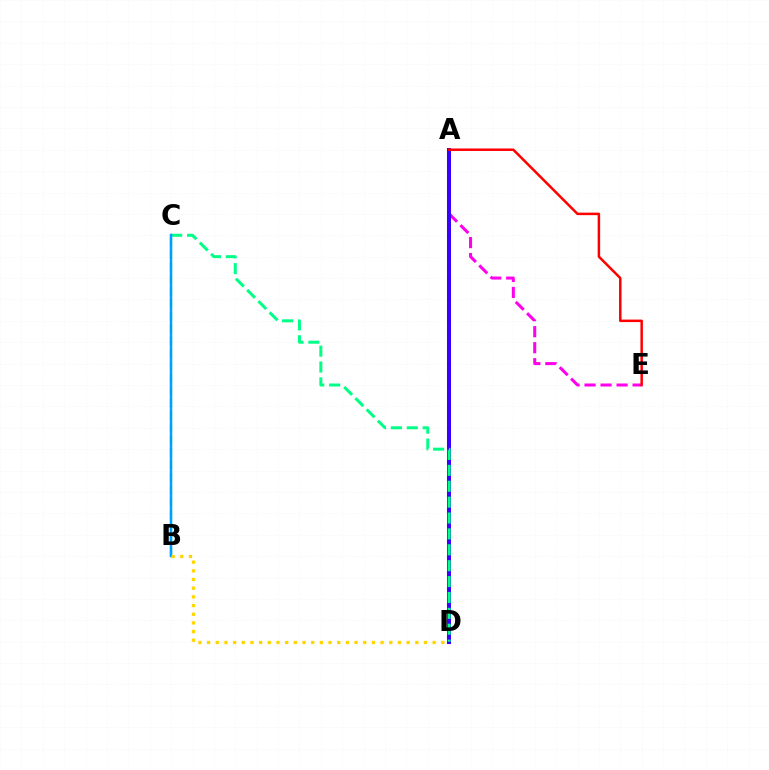{('B', 'C'): [{'color': '#4fff00', 'line_style': 'dashed', 'thickness': 1.68}, {'color': '#009eff', 'line_style': 'solid', 'thickness': 1.8}], ('A', 'E'): [{'color': '#ff00ed', 'line_style': 'dashed', 'thickness': 2.18}, {'color': '#ff0000', 'line_style': 'solid', 'thickness': 1.8}], ('A', 'D'): [{'color': '#3700ff', 'line_style': 'solid', 'thickness': 2.9}], ('C', 'D'): [{'color': '#00ff86', 'line_style': 'dashed', 'thickness': 2.16}], ('B', 'D'): [{'color': '#ffd500', 'line_style': 'dotted', 'thickness': 2.36}]}